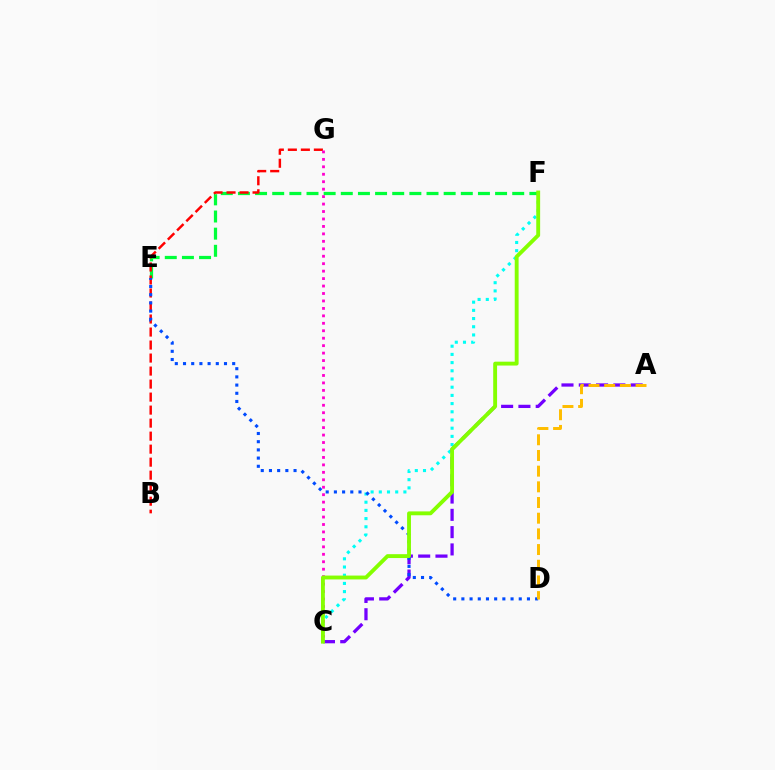{('C', 'F'): [{'color': '#00fff6', 'line_style': 'dotted', 'thickness': 2.23}, {'color': '#84ff00', 'line_style': 'solid', 'thickness': 2.79}], ('E', 'F'): [{'color': '#00ff39', 'line_style': 'dashed', 'thickness': 2.33}], ('A', 'C'): [{'color': '#7200ff', 'line_style': 'dashed', 'thickness': 2.35}], ('B', 'G'): [{'color': '#ff0000', 'line_style': 'dashed', 'thickness': 1.77}], ('D', 'E'): [{'color': '#004bff', 'line_style': 'dotted', 'thickness': 2.23}], ('A', 'D'): [{'color': '#ffbd00', 'line_style': 'dashed', 'thickness': 2.13}], ('C', 'G'): [{'color': '#ff00cf', 'line_style': 'dotted', 'thickness': 2.02}]}